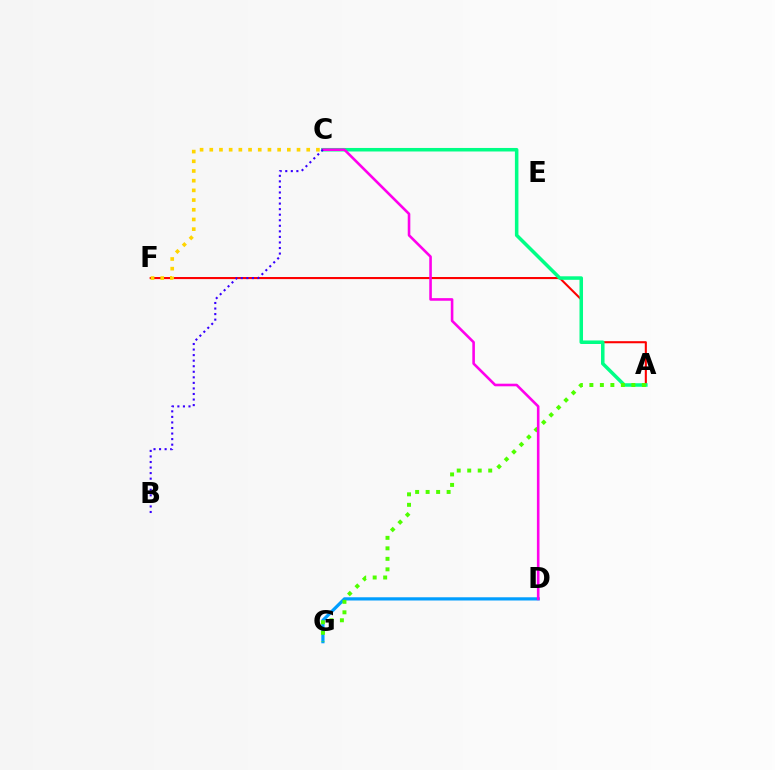{('A', 'F'): [{'color': '#ff0000', 'line_style': 'solid', 'thickness': 1.5}], ('C', 'F'): [{'color': '#ffd500', 'line_style': 'dotted', 'thickness': 2.63}], ('D', 'G'): [{'color': '#009eff', 'line_style': 'solid', 'thickness': 2.31}], ('A', 'C'): [{'color': '#00ff86', 'line_style': 'solid', 'thickness': 2.54}], ('A', 'G'): [{'color': '#4fff00', 'line_style': 'dotted', 'thickness': 2.85}], ('C', 'D'): [{'color': '#ff00ed', 'line_style': 'solid', 'thickness': 1.87}], ('B', 'C'): [{'color': '#3700ff', 'line_style': 'dotted', 'thickness': 1.51}]}